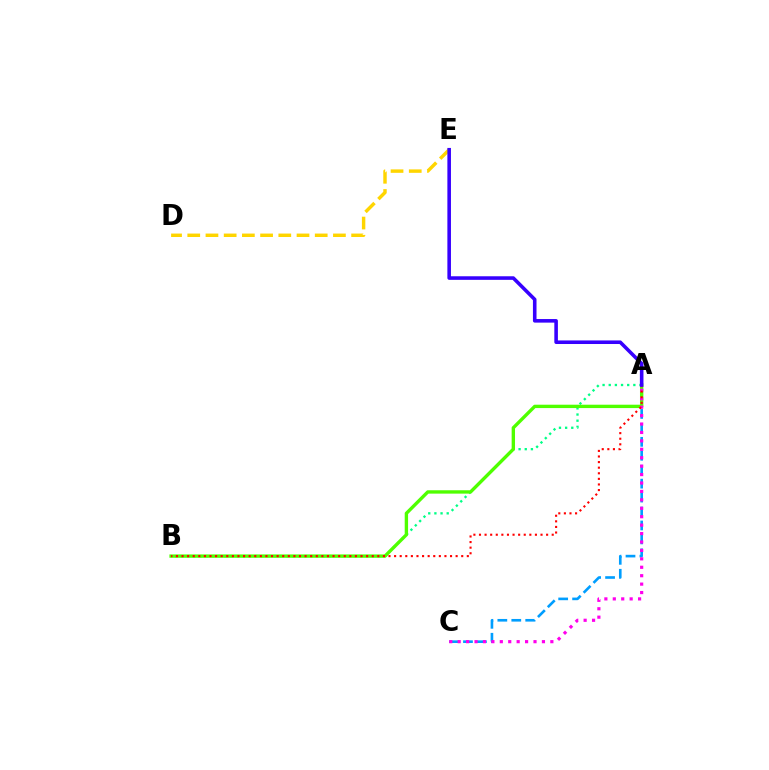{('A', 'C'): [{'color': '#009eff', 'line_style': 'dashed', 'thickness': 1.89}, {'color': '#ff00ed', 'line_style': 'dotted', 'thickness': 2.29}], ('D', 'E'): [{'color': '#ffd500', 'line_style': 'dashed', 'thickness': 2.47}], ('A', 'B'): [{'color': '#00ff86', 'line_style': 'dotted', 'thickness': 1.67}, {'color': '#4fff00', 'line_style': 'solid', 'thickness': 2.42}, {'color': '#ff0000', 'line_style': 'dotted', 'thickness': 1.52}], ('A', 'E'): [{'color': '#3700ff', 'line_style': 'solid', 'thickness': 2.58}]}